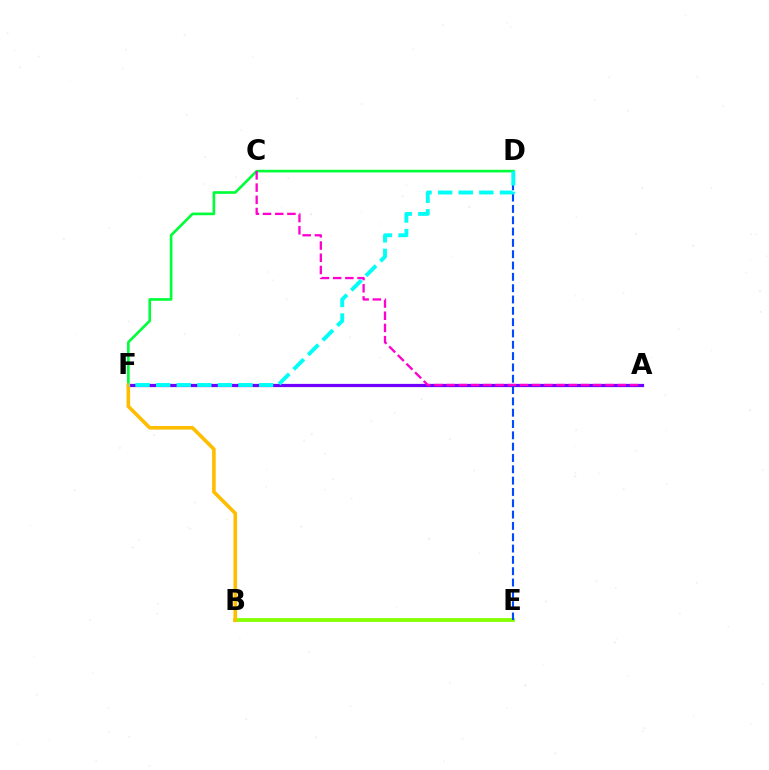{('A', 'F'): [{'color': '#ff0000', 'line_style': 'dashed', 'thickness': 1.87}, {'color': '#7200ff', 'line_style': 'solid', 'thickness': 2.32}], ('B', 'E'): [{'color': '#84ff00', 'line_style': 'solid', 'thickness': 2.75}], ('D', 'F'): [{'color': '#00ff39', 'line_style': 'solid', 'thickness': 1.9}, {'color': '#00fff6', 'line_style': 'dashed', 'thickness': 2.8}], ('D', 'E'): [{'color': '#004bff', 'line_style': 'dashed', 'thickness': 1.54}], ('B', 'F'): [{'color': '#ffbd00', 'line_style': 'solid', 'thickness': 2.59}], ('A', 'C'): [{'color': '#ff00cf', 'line_style': 'dashed', 'thickness': 1.66}]}